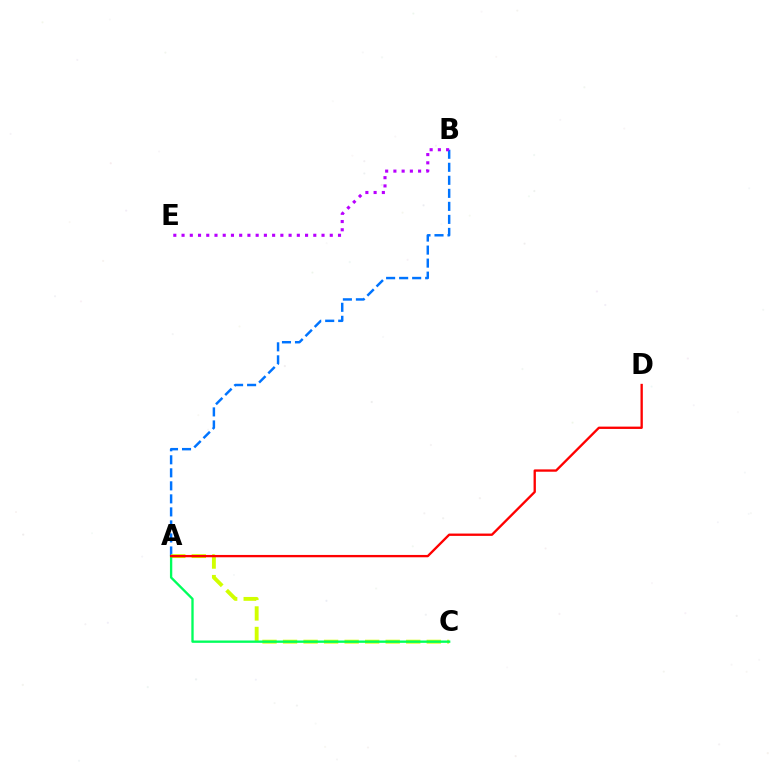{('A', 'B'): [{'color': '#0074ff', 'line_style': 'dashed', 'thickness': 1.77}], ('A', 'C'): [{'color': '#d1ff00', 'line_style': 'dashed', 'thickness': 2.79}, {'color': '#00ff5c', 'line_style': 'solid', 'thickness': 1.68}], ('B', 'E'): [{'color': '#b900ff', 'line_style': 'dotted', 'thickness': 2.24}], ('A', 'D'): [{'color': '#ff0000', 'line_style': 'solid', 'thickness': 1.68}]}